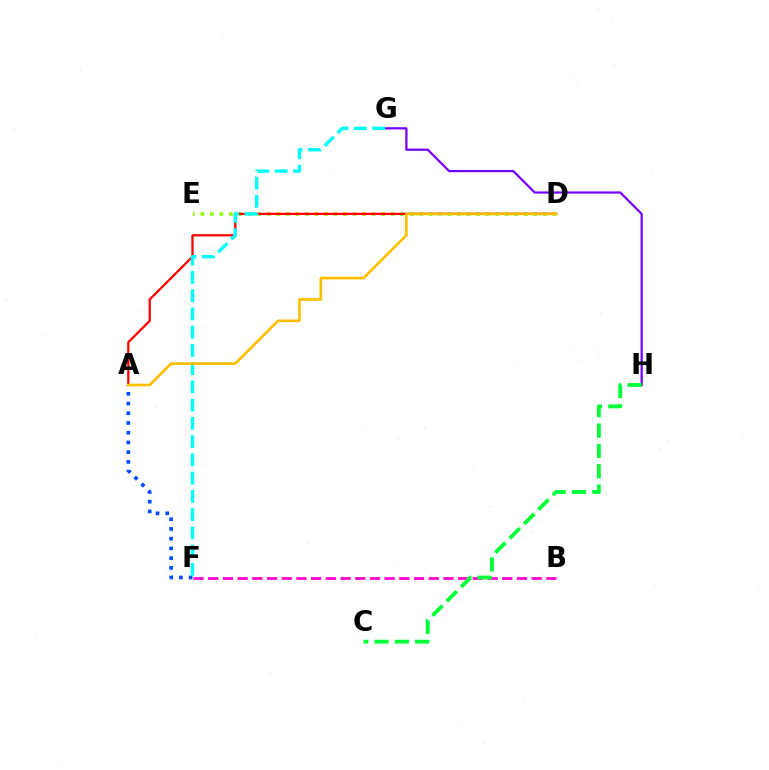{('D', 'E'): [{'color': '#84ff00', 'line_style': 'dotted', 'thickness': 2.58}], ('G', 'H'): [{'color': '#7200ff', 'line_style': 'solid', 'thickness': 1.59}], ('B', 'F'): [{'color': '#ff00cf', 'line_style': 'dashed', 'thickness': 2.0}], ('A', 'D'): [{'color': '#ff0000', 'line_style': 'solid', 'thickness': 1.64}, {'color': '#ffbd00', 'line_style': 'solid', 'thickness': 1.91}], ('A', 'F'): [{'color': '#004bff', 'line_style': 'dotted', 'thickness': 2.64}], ('F', 'G'): [{'color': '#00fff6', 'line_style': 'dashed', 'thickness': 2.48}], ('C', 'H'): [{'color': '#00ff39', 'line_style': 'dashed', 'thickness': 2.76}]}